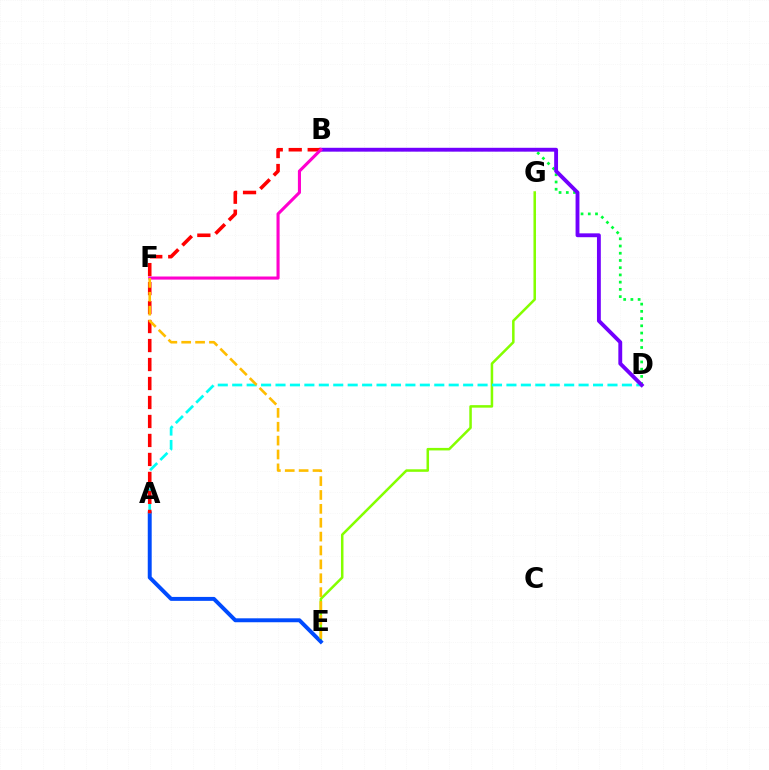{('E', 'G'): [{'color': '#84ff00', 'line_style': 'solid', 'thickness': 1.82}], ('B', 'D'): [{'color': '#00ff39', 'line_style': 'dotted', 'thickness': 1.96}, {'color': '#7200ff', 'line_style': 'solid', 'thickness': 2.78}], ('A', 'E'): [{'color': '#004bff', 'line_style': 'solid', 'thickness': 2.83}], ('A', 'D'): [{'color': '#00fff6', 'line_style': 'dashed', 'thickness': 1.96}], ('A', 'B'): [{'color': '#ff0000', 'line_style': 'dashed', 'thickness': 2.58}], ('B', 'F'): [{'color': '#ff00cf', 'line_style': 'solid', 'thickness': 2.23}], ('E', 'F'): [{'color': '#ffbd00', 'line_style': 'dashed', 'thickness': 1.89}]}